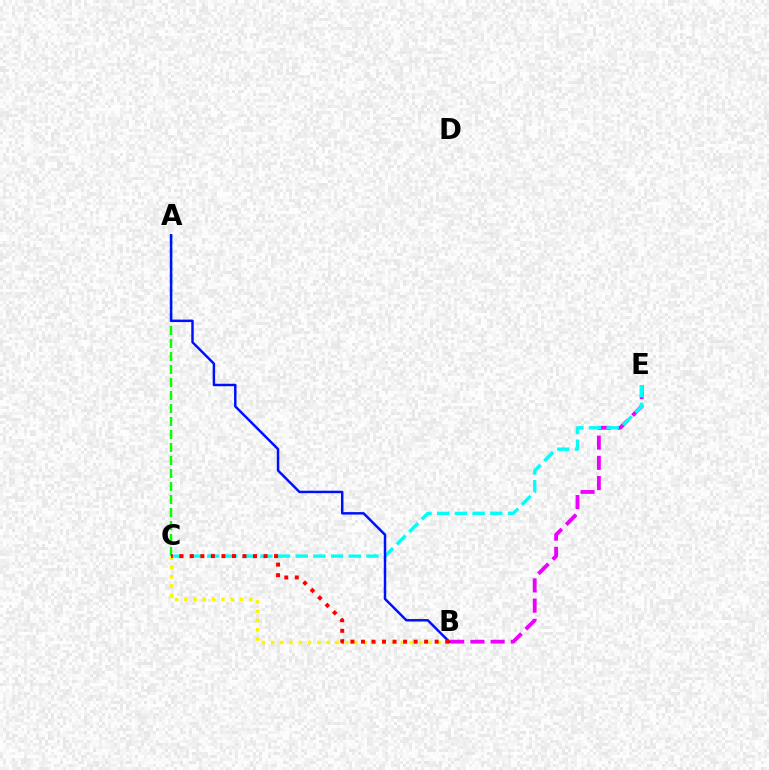{('B', 'C'): [{'color': '#fcf500', 'line_style': 'dotted', 'thickness': 2.52}, {'color': '#ff0000', 'line_style': 'dotted', 'thickness': 2.86}], ('B', 'E'): [{'color': '#ee00ff', 'line_style': 'dashed', 'thickness': 2.75}], ('A', 'C'): [{'color': '#08ff00', 'line_style': 'dashed', 'thickness': 1.77}], ('C', 'E'): [{'color': '#00fff6', 'line_style': 'dashed', 'thickness': 2.4}], ('A', 'B'): [{'color': '#0010ff', 'line_style': 'solid', 'thickness': 1.78}]}